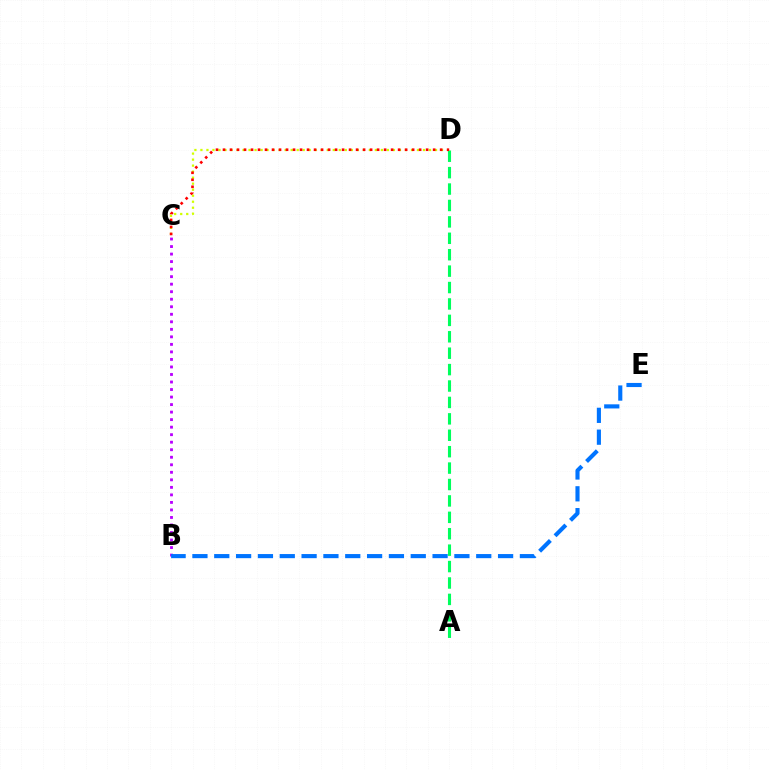{('C', 'D'): [{'color': '#d1ff00', 'line_style': 'dotted', 'thickness': 1.63}, {'color': '#ff0000', 'line_style': 'dotted', 'thickness': 1.9}], ('A', 'D'): [{'color': '#00ff5c', 'line_style': 'dashed', 'thickness': 2.23}], ('B', 'C'): [{'color': '#b900ff', 'line_style': 'dotted', 'thickness': 2.04}], ('B', 'E'): [{'color': '#0074ff', 'line_style': 'dashed', 'thickness': 2.97}]}